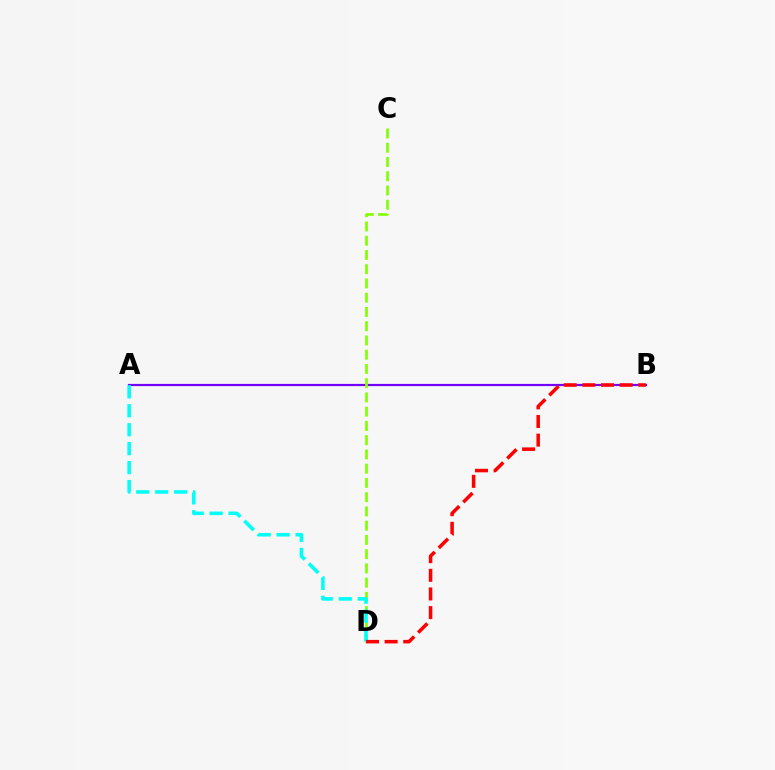{('A', 'B'): [{'color': '#7200ff', 'line_style': 'solid', 'thickness': 1.57}], ('C', 'D'): [{'color': '#84ff00', 'line_style': 'dashed', 'thickness': 1.94}], ('A', 'D'): [{'color': '#00fff6', 'line_style': 'dashed', 'thickness': 2.58}], ('B', 'D'): [{'color': '#ff0000', 'line_style': 'dashed', 'thickness': 2.53}]}